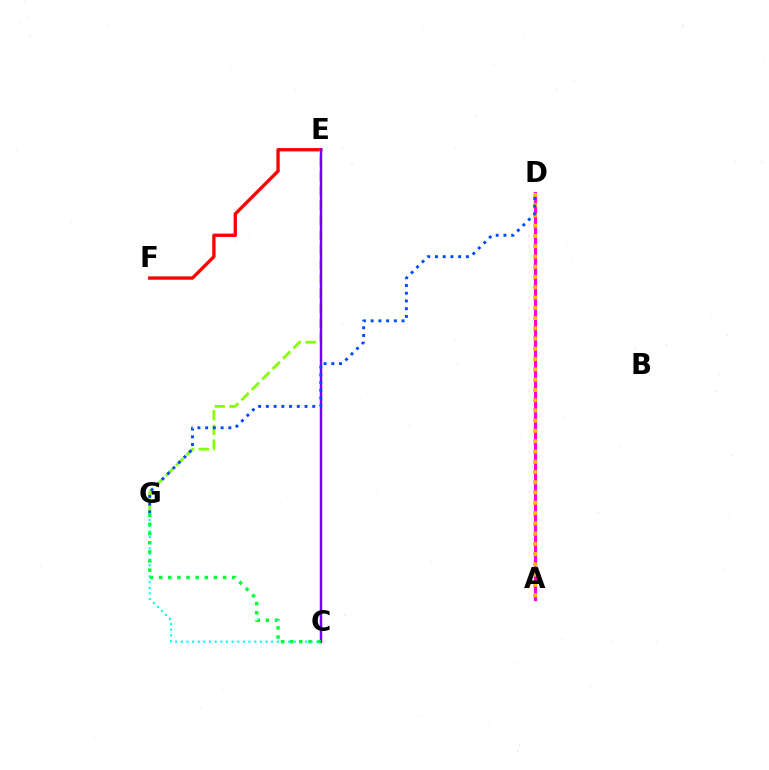{('C', 'G'): [{'color': '#00fff6', 'line_style': 'dotted', 'thickness': 1.53}, {'color': '#00ff39', 'line_style': 'dotted', 'thickness': 2.48}], ('A', 'D'): [{'color': '#ff00cf', 'line_style': 'solid', 'thickness': 2.29}, {'color': '#ffbd00', 'line_style': 'dotted', 'thickness': 2.79}], ('E', 'F'): [{'color': '#ff0000', 'line_style': 'solid', 'thickness': 2.41}], ('E', 'G'): [{'color': '#84ff00', 'line_style': 'dashed', 'thickness': 1.99}], ('C', 'E'): [{'color': '#7200ff', 'line_style': 'solid', 'thickness': 1.77}], ('D', 'G'): [{'color': '#004bff', 'line_style': 'dotted', 'thickness': 2.1}]}